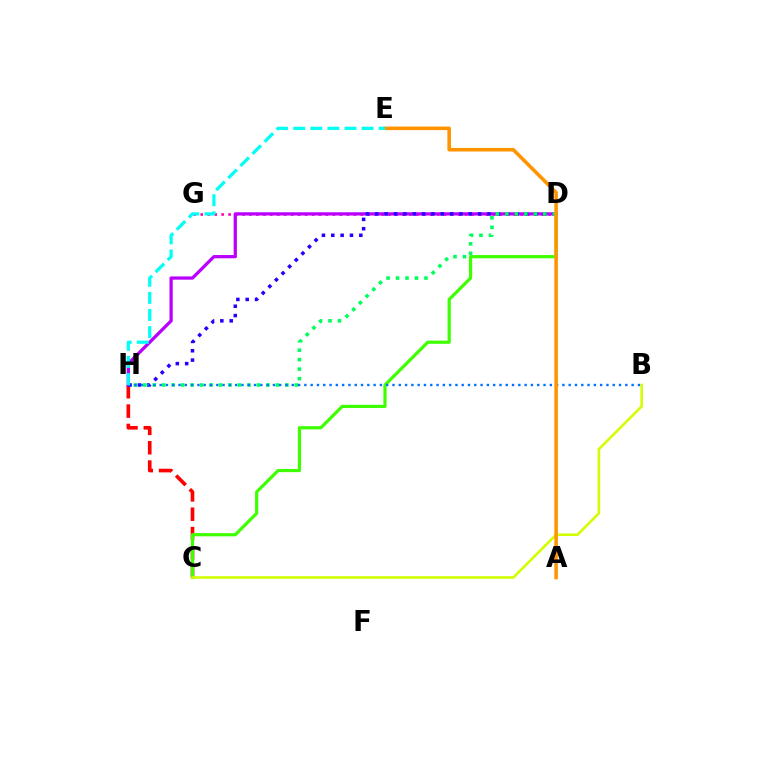{('D', 'G'): [{'color': '#ff00ac', 'line_style': 'dotted', 'thickness': 1.89}], ('C', 'H'): [{'color': '#ff0000', 'line_style': 'dashed', 'thickness': 2.63}], ('C', 'D'): [{'color': '#3dff00', 'line_style': 'solid', 'thickness': 2.29}], ('D', 'H'): [{'color': '#b900ff', 'line_style': 'solid', 'thickness': 2.34}, {'color': '#2500ff', 'line_style': 'dotted', 'thickness': 2.54}, {'color': '#00ff5c', 'line_style': 'dotted', 'thickness': 2.57}], ('B', 'C'): [{'color': '#d1ff00', 'line_style': 'solid', 'thickness': 1.87}], ('B', 'H'): [{'color': '#0074ff', 'line_style': 'dotted', 'thickness': 1.71}], ('A', 'E'): [{'color': '#ff9400', 'line_style': 'solid', 'thickness': 2.57}], ('E', 'H'): [{'color': '#00fff6', 'line_style': 'dashed', 'thickness': 2.32}]}